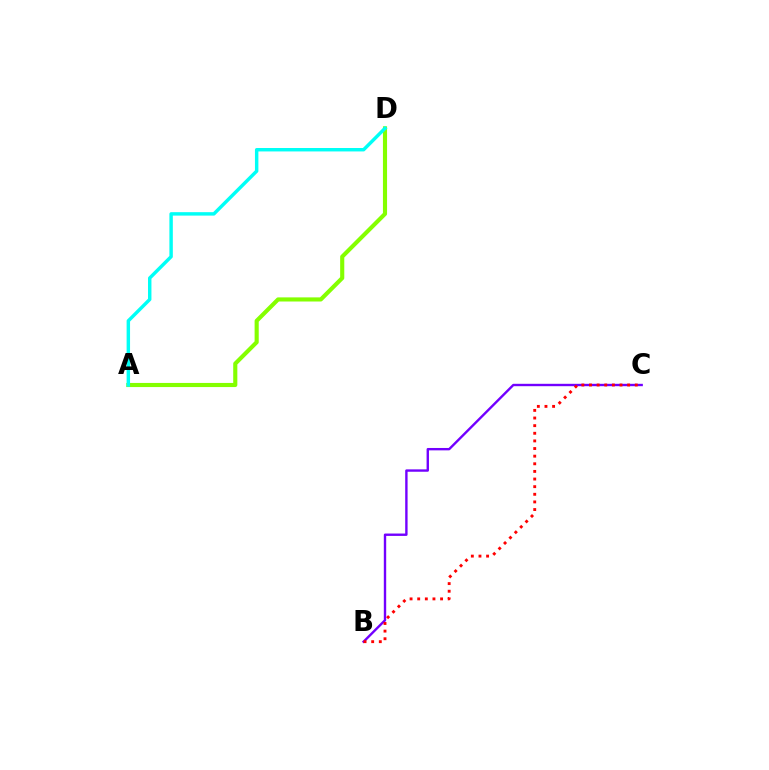{('A', 'D'): [{'color': '#84ff00', 'line_style': 'solid', 'thickness': 2.97}, {'color': '#00fff6', 'line_style': 'solid', 'thickness': 2.47}], ('B', 'C'): [{'color': '#7200ff', 'line_style': 'solid', 'thickness': 1.72}, {'color': '#ff0000', 'line_style': 'dotted', 'thickness': 2.07}]}